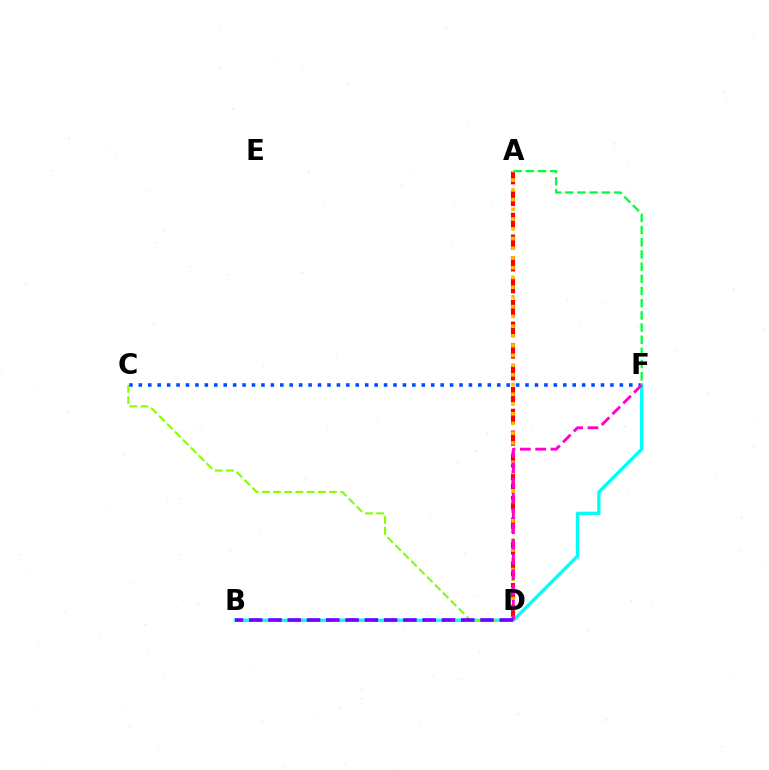{('C', 'F'): [{'color': '#004bff', 'line_style': 'dotted', 'thickness': 2.56}], ('B', 'F'): [{'color': '#00fff6', 'line_style': 'solid', 'thickness': 2.41}], ('A', 'D'): [{'color': '#ff0000', 'line_style': 'dashed', 'thickness': 2.96}, {'color': '#ffbd00', 'line_style': 'dotted', 'thickness': 2.64}], ('A', 'F'): [{'color': '#00ff39', 'line_style': 'dashed', 'thickness': 1.65}], ('C', 'D'): [{'color': '#84ff00', 'line_style': 'dashed', 'thickness': 1.52}], ('D', 'F'): [{'color': '#ff00cf', 'line_style': 'dashed', 'thickness': 2.08}], ('B', 'D'): [{'color': '#7200ff', 'line_style': 'dashed', 'thickness': 2.62}]}